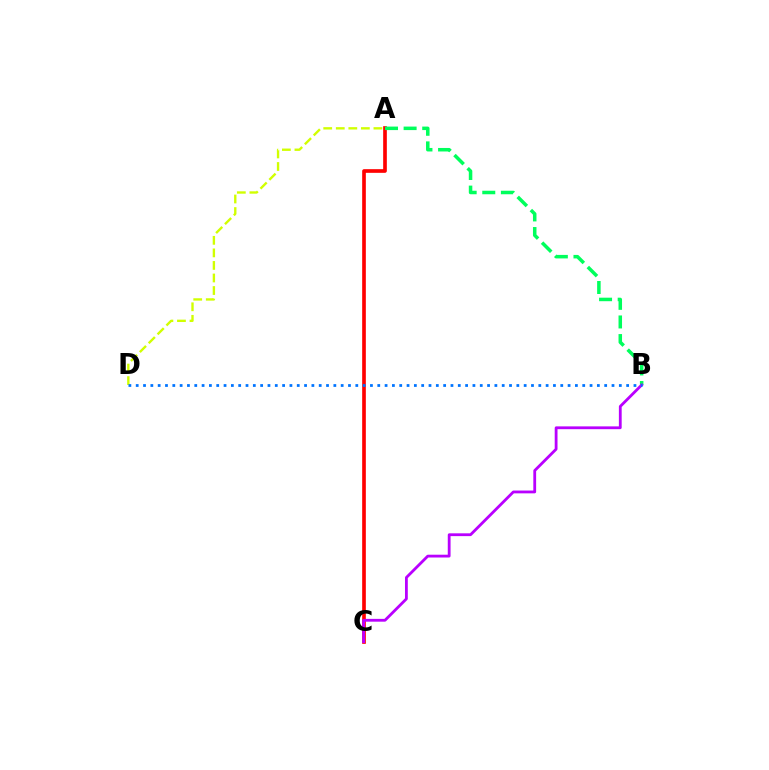{('A', 'D'): [{'color': '#d1ff00', 'line_style': 'dashed', 'thickness': 1.7}], ('A', 'C'): [{'color': '#ff0000', 'line_style': 'solid', 'thickness': 2.64}], ('A', 'B'): [{'color': '#00ff5c', 'line_style': 'dashed', 'thickness': 2.53}], ('B', 'C'): [{'color': '#b900ff', 'line_style': 'solid', 'thickness': 2.02}], ('B', 'D'): [{'color': '#0074ff', 'line_style': 'dotted', 'thickness': 1.99}]}